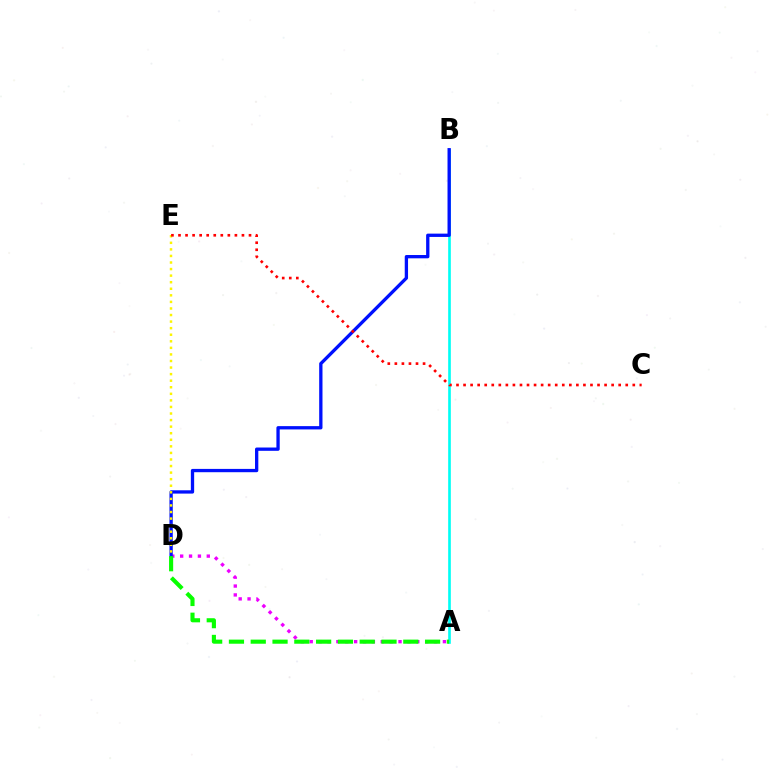{('A', 'B'): [{'color': '#00fff6', 'line_style': 'solid', 'thickness': 1.91}], ('A', 'D'): [{'color': '#ee00ff', 'line_style': 'dotted', 'thickness': 2.41}, {'color': '#08ff00', 'line_style': 'dashed', 'thickness': 2.96}], ('B', 'D'): [{'color': '#0010ff', 'line_style': 'solid', 'thickness': 2.38}], ('D', 'E'): [{'color': '#fcf500', 'line_style': 'dotted', 'thickness': 1.78}], ('C', 'E'): [{'color': '#ff0000', 'line_style': 'dotted', 'thickness': 1.92}]}